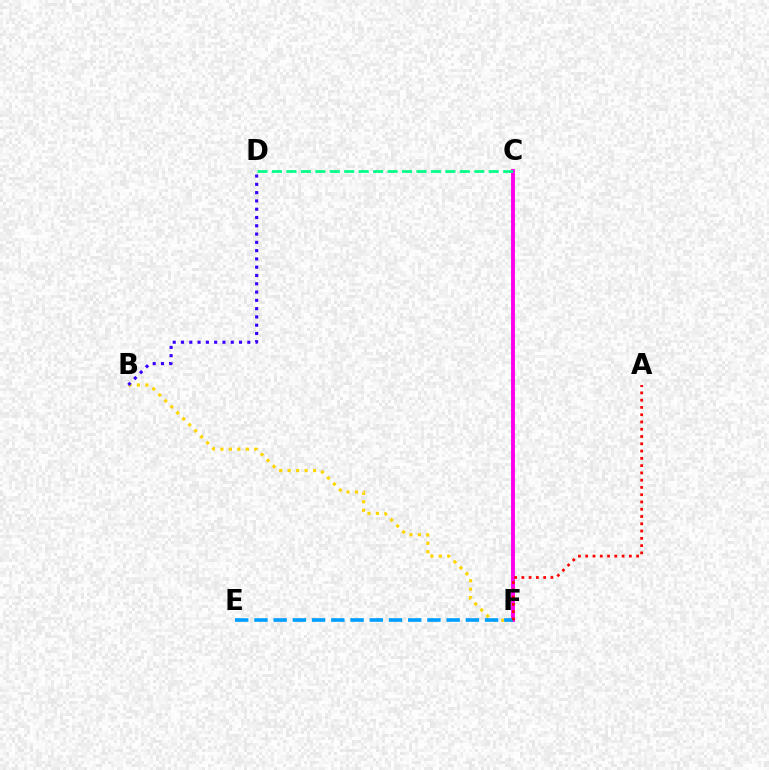{('B', 'F'): [{'color': '#ffd500', 'line_style': 'dotted', 'thickness': 2.3}], ('C', 'F'): [{'color': '#4fff00', 'line_style': 'dotted', 'thickness': 1.54}, {'color': '#ff00ed', 'line_style': 'solid', 'thickness': 2.8}], ('B', 'D'): [{'color': '#3700ff', 'line_style': 'dotted', 'thickness': 2.25}], ('E', 'F'): [{'color': '#009eff', 'line_style': 'dashed', 'thickness': 2.61}], ('C', 'D'): [{'color': '#00ff86', 'line_style': 'dashed', 'thickness': 1.96}], ('A', 'F'): [{'color': '#ff0000', 'line_style': 'dotted', 'thickness': 1.98}]}